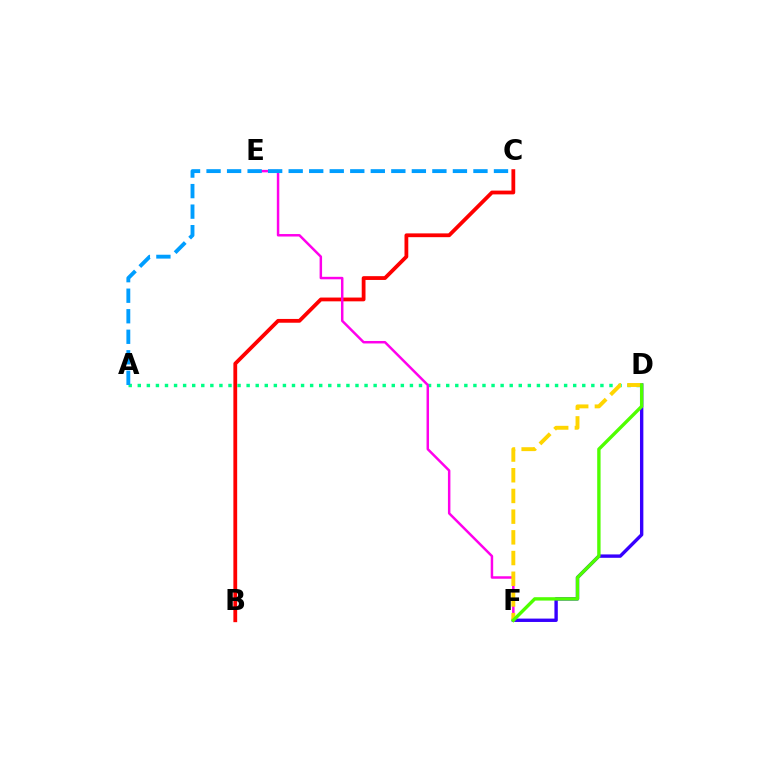{('D', 'F'): [{'color': '#3700ff', 'line_style': 'solid', 'thickness': 2.43}, {'color': '#ffd500', 'line_style': 'dashed', 'thickness': 2.81}, {'color': '#4fff00', 'line_style': 'solid', 'thickness': 2.43}], ('B', 'C'): [{'color': '#ff0000', 'line_style': 'solid', 'thickness': 2.73}], ('A', 'D'): [{'color': '#00ff86', 'line_style': 'dotted', 'thickness': 2.46}], ('E', 'F'): [{'color': '#ff00ed', 'line_style': 'solid', 'thickness': 1.79}], ('A', 'C'): [{'color': '#009eff', 'line_style': 'dashed', 'thickness': 2.79}]}